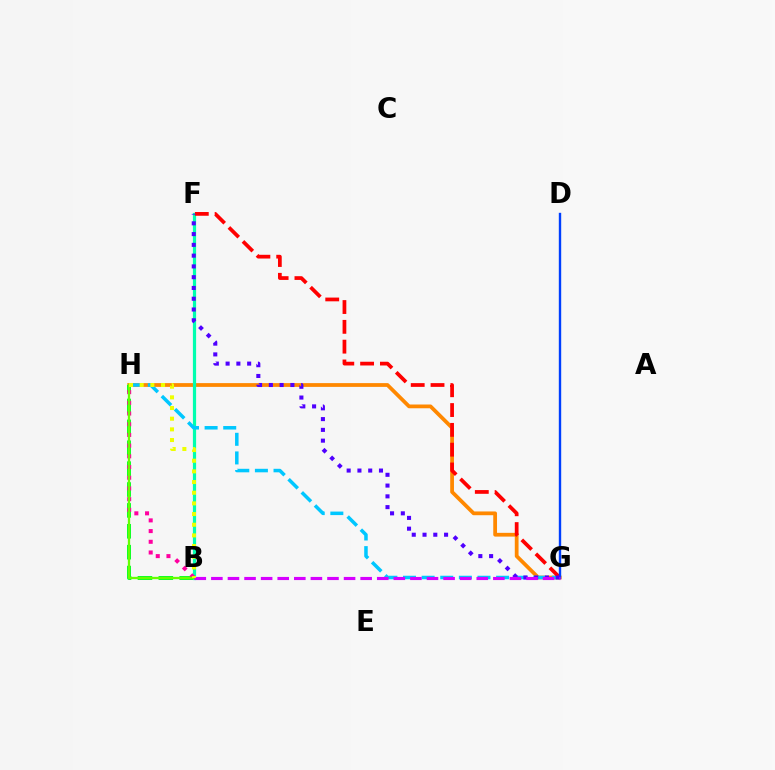{('G', 'H'): [{'color': '#ff8800', 'line_style': 'solid', 'thickness': 2.71}, {'color': '#00c7ff', 'line_style': 'dashed', 'thickness': 2.53}], ('B', 'H'): [{'color': '#00ff27', 'line_style': 'dashed', 'thickness': 2.84}, {'color': '#ff00a0', 'line_style': 'dotted', 'thickness': 2.91}, {'color': '#66ff00', 'line_style': 'solid', 'thickness': 1.66}, {'color': '#eeff00', 'line_style': 'dotted', 'thickness': 2.9}], ('B', 'F'): [{'color': '#00ffaf', 'line_style': 'solid', 'thickness': 2.31}], ('F', 'G'): [{'color': '#ff0000', 'line_style': 'dashed', 'thickness': 2.69}, {'color': '#4f00ff', 'line_style': 'dotted', 'thickness': 2.93}], ('D', 'G'): [{'color': '#003fff', 'line_style': 'solid', 'thickness': 1.71}], ('B', 'G'): [{'color': '#d600ff', 'line_style': 'dashed', 'thickness': 2.25}]}